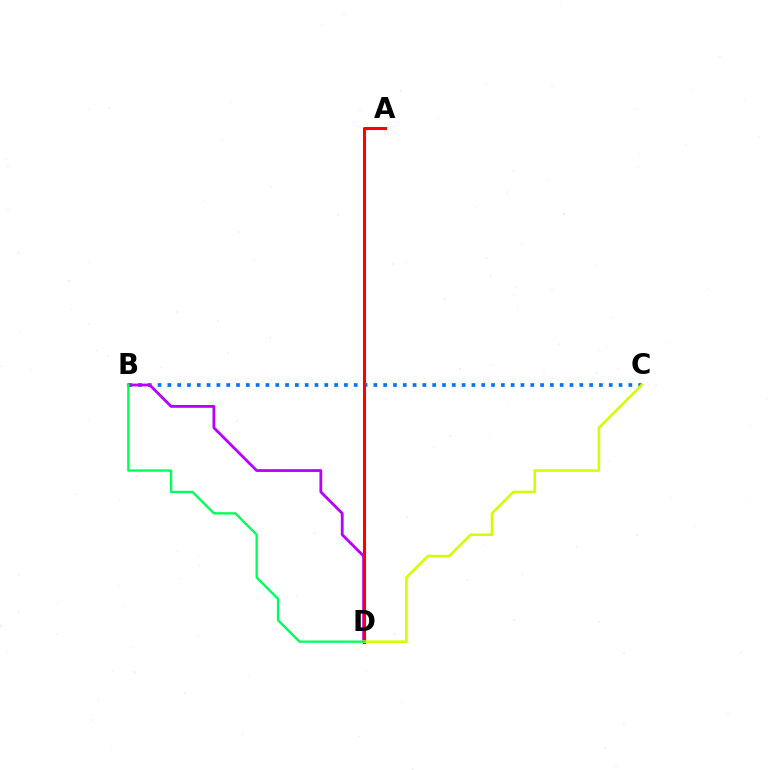{('B', 'C'): [{'color': '#0074ff', 'line_style': 'dotted', 'thickness': 2.66}], ('B', 'D'): [{'color': '#b900ff', 'line_style': 'solid', 'thickness': 2.02}, {'color': '#00ff5c', 'line_style': 'solid', 'thickness': 1.69}], ('A', 'D'): [{'color': '#ff0000', 'line_style': 'solid', 'thickness': 2.21}], ('C', 'D'): [{'color': '#d1ff00', 'line_style': 'solid', 'thickness': 1.87}]}